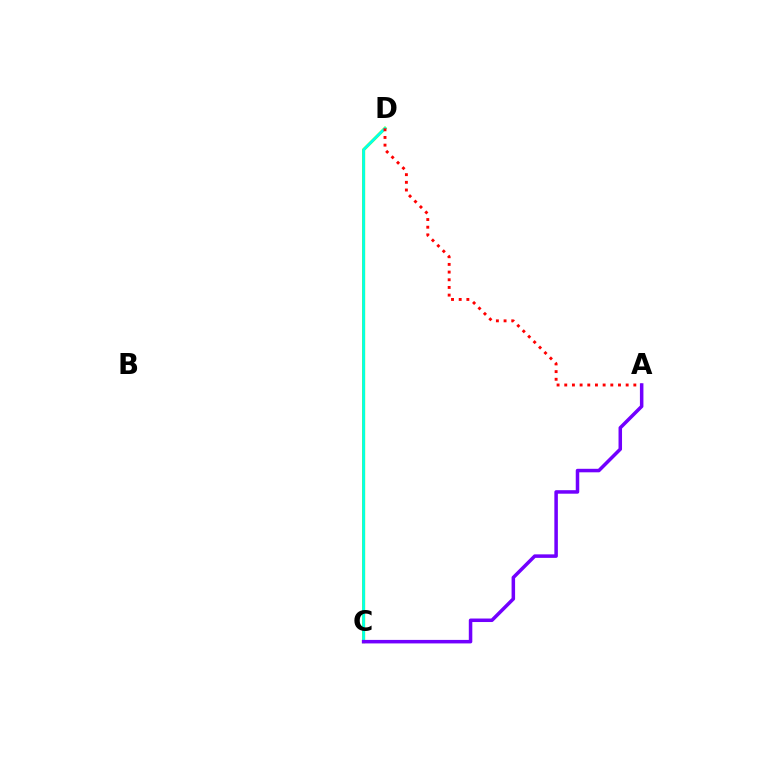{('C', 'D'): [{'color': '#84ff00', 'line_style': 'solid', 'thickness': 2.26}, {'color': '#00fff6', 'line_style': 'solid', 'thickness': 1.85}], ('A', 'D'): [{'color': '#ff0000', 'line_style': 'dotted', 'thickness': 2.09}], ('A', 'C'): [{'color': '#7200ff', 'line_style': 'solid', 'thickness': 2.53}]}